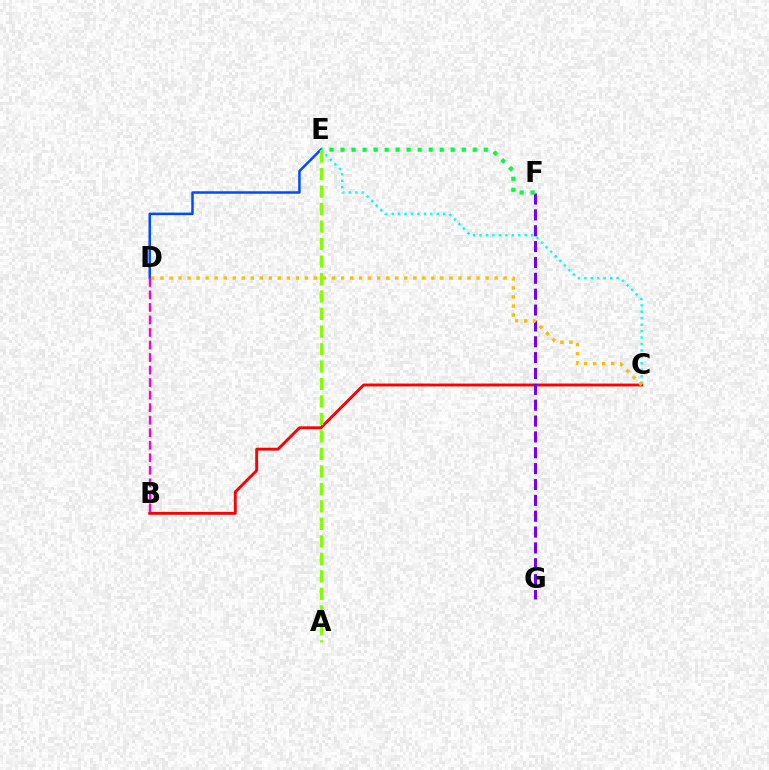{('B', 'C'): [{'color': '#ff0000', 'line_style': 'solid', 'thickness': 2.07}], ('F', 'G'): [{'color': '#7200ff', 'line_style': 'dashed', 'thickness': 2.15}], ('E', 'F'): [{'color': '#00ff39', 'line_style': 'dotted', 'thickness': 2.99}], ('D', 'E'): [{'color': '#004bff', 'line_style': 'solid', 'thickness': 1.8}], ('C', 'E'): [{'color': '#00fff6', 'line_style': 'dotted', 'thickness': 1.75}], ('A', 'E'): [{'color': '#84ff00', 'line_style': 'dashed', 'thickness': 2.38}], ('B', 'D'): [{'color': '#ff00cf', 'line_style': 'dashed', 'thickness': 1.7}], ('C', 'D'): [{'color': '#ffbd00', 'line_style': 'dotted', 'thickness': 2.45}]}